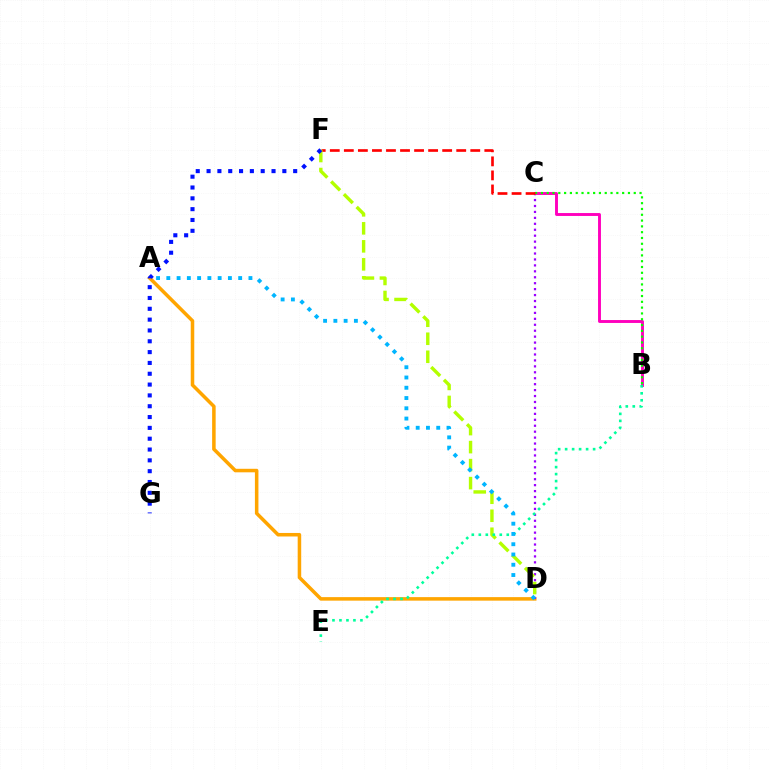{('A', 'D'): [{'color': '#ffa500', 'line_style': 'solid', 'thickness': 2.54}, {'color': '#00b5ff', 'line_style': 'dotted', 'thickness': 2.79}], ('C', 'D'): [{'color': '#9b00ff', 'line_style': 'dotted', 'thickness': 1.61}], ('B', 'C'): [{'color': '#ff00bd', 'line_style': 'solid', 'thickness': 2.09}, {'color': '#08ff00', 'line_style': 'dotted', 'thickness': 1.58}], ('C', 'F'): [{'color': '#ff0000', 'line_style': 'dashed', 'thickness': 1.91}], ('D', 'F'): [{'color': '#b3ff00', 'line_style': 'dashed', 'thickness': 2.45}], ('B', 'E'): [{'color': '#00ff9d', 'line_style': 'dotted', 'thickness': 1.9}], ('F', 'G'): [{'color': '#0010ff', 'line_style': 'dotted', 'thickness': 2.94}]}